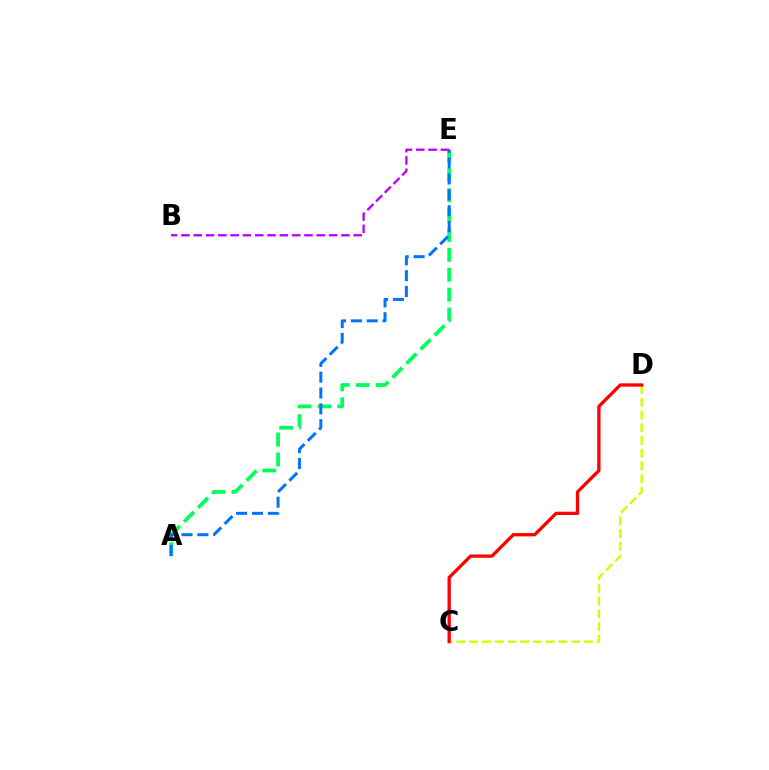{('C', 'D'): [{'color': '#d1ff00', 'line_style': 'dashed', 'thickness': 1.73}, {'color': '#ff0000', 'line_style': 'solid', 'thickness': 2.37}], ('A', 'E'): [{'color': '#00ff5c', 'line_style': 'dashed', 'thickness': 2.7}, {'color': '#0074ff', 'line_style': 'dashed', 'thickness': 2.16}], ('B', 'E'): [{'color': '#b900ff', 'line_style': 'dashed', 'thickness': 1.67}]}